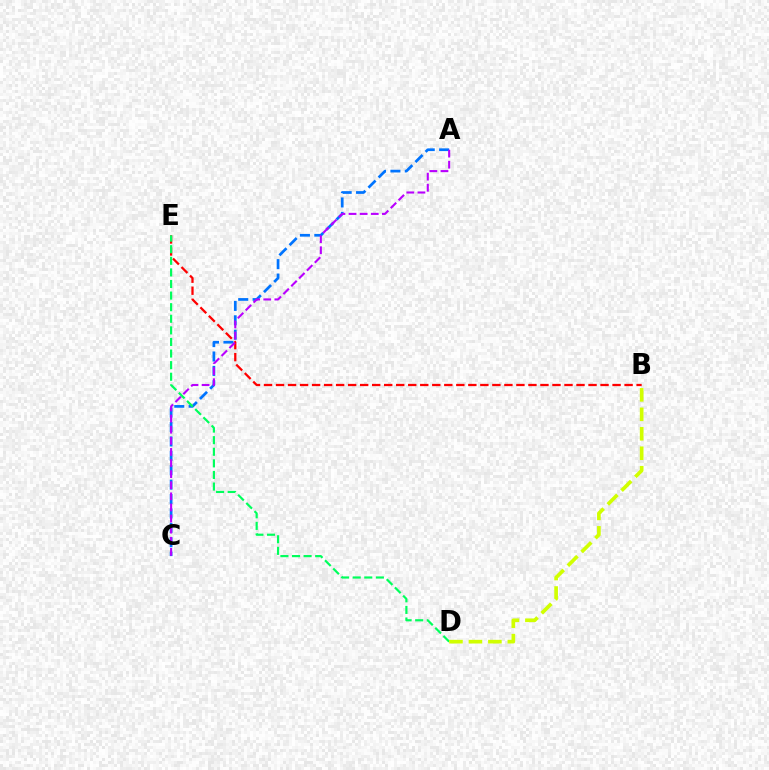{('B', 'E'): [{'color': '#ff0000', 'line_style': 'dashed', 'thickness': 1.63}], ('A', 'C'): [{'color': '#0074ff', 'line_style': 'dashed', 'thickness': 1.96}, {'color': '#b900ff', 'line_style': 'dashed', 'thickness': 1.51}], ('D', 'E'): [{'color': '#00ff5c', 'line_style': 'dashed', 'thickness': 1.58}], ('B', 'D'): [{'color': '#d1ff00', 'line_style': 'dashed', 'thickness': 2.64}]}